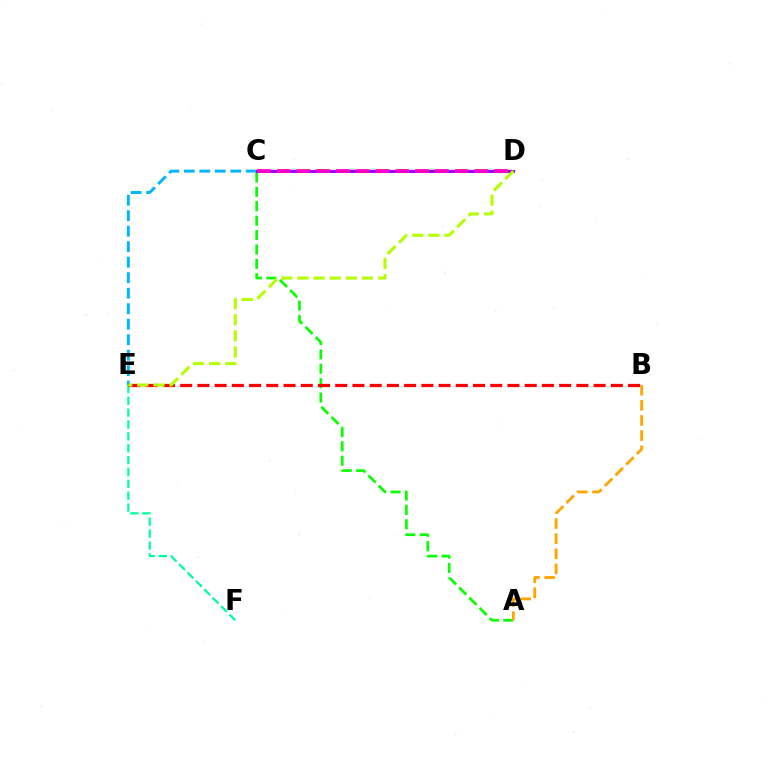{('C', 'D'): [{'color': '#0010ff', 'line_style': 'dashed', 'thickness': 1.62}, {'color': '#9b00ff', 'line_style': 'solid', 'thickness': 2.17}, {'color': '#ff00bd', 'line_style': 'dashed', 'thickness': 2.69}], ('A', 'C'): [{'color': '#08ff00', 'line_style': 'dashed', 'thickness': 1.96}], ('A', 'B'): [{'color': '#ffa500', 'line_style': 'dashed', 'thickness': 2.05}], ('E', 'F'): [{'color': '#00ff9d', 'line_style': 'dashed', 'thickness': 1.61}], ('C', 'E'): [{'color': '#00b5ff', 'line_style': 'dashed', 'thickness': 2.11}], ('B', 'E'): [{'color': '#ff0000', 'line_style': 'dashed', 'thickness': 2.34}], ('D', 'E'): [{'color': '#b3ff00', 'line_style': 'dashed', 'thickness': 2.19}]}